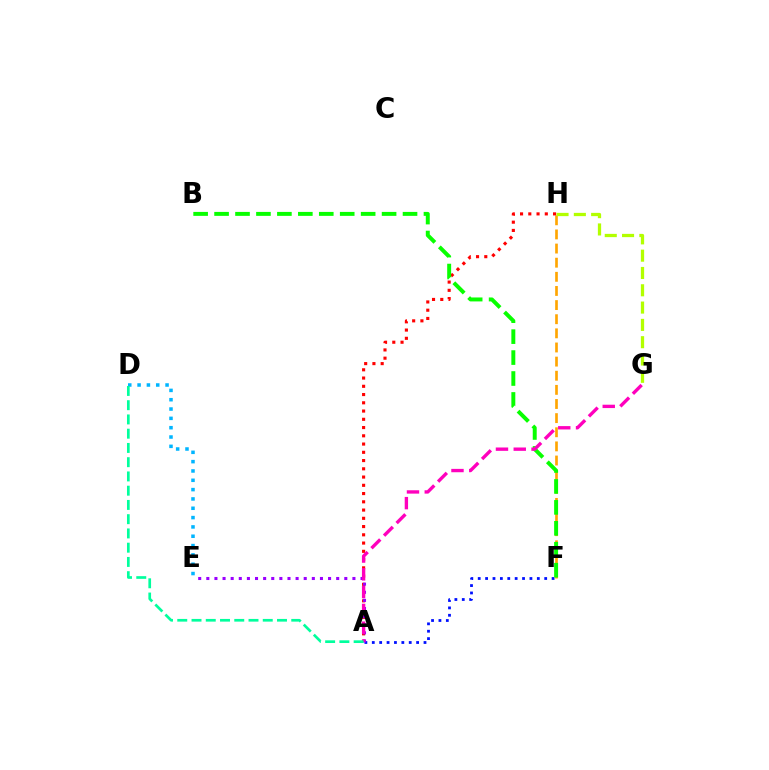{('A', 'F'): [{'color': '#0010ff', 'line_style': 'dotted', 'thickness': 2.01}], ('F', 'H'): [{'color': '#ffa500', 'line_style': 'dashed', 'thickness': 1.92}], ('A', 'H'): [{'color': '#ff0000', 'line_style': 'dotted', 'thickness': 2.24}], ('A', 'E'): [{'color': '#9b00ff', 'line_style': 'dotted', 'thickness': 2.21}], ('D', 'E'): [{'color': '#00b5ff', 'line_style': 'dotted', 'thickness': 2.53}], ('B', 'F'): [{'color': '#08ff00', 'line_style': 'dashed', 'thickness': 2.84}], ('A', 'G'): [{'color': '#ff00bd', 'line_style': 'dashed', 'thickness': 2.42}], ('A', 'D'): [{'color': '#00ff9d', 'line_style': 'dashed', 'thickness': 1.94}], ('G', 'H'): [{'color': '#b3ff00', 'line_style': 'dashed', 'thickness': 2.35}]}